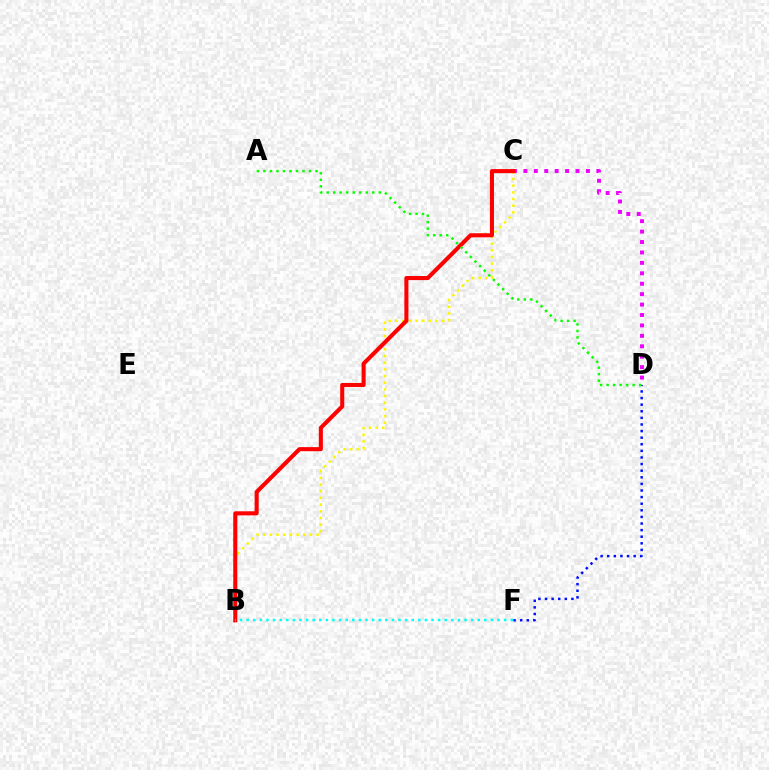{('B', 'C'): [{'color': '#fcf500', 'line_style': 'dotted', 'thickness': 1.81}, {'color': '#ff0000', 'line_style': 'solid', 'thickness': 2.93}], ('C', 'D'): [{'color': '#ee00ff', 'line_style': 'dotted', 'thickness': 2.83}], ('D', 'F'): [{'color': '#0010ff', 'line_style': 'dotted', 'thickness': 1.79}], ('B', 'F'): [{'color': '#00fff6', 'line_style': 'dotted', 'thickness': 1.79}], ('A', 'D'): [{'color': '#08ff00', 'line_style': 'dotted', 'thickness': 1.77}]}